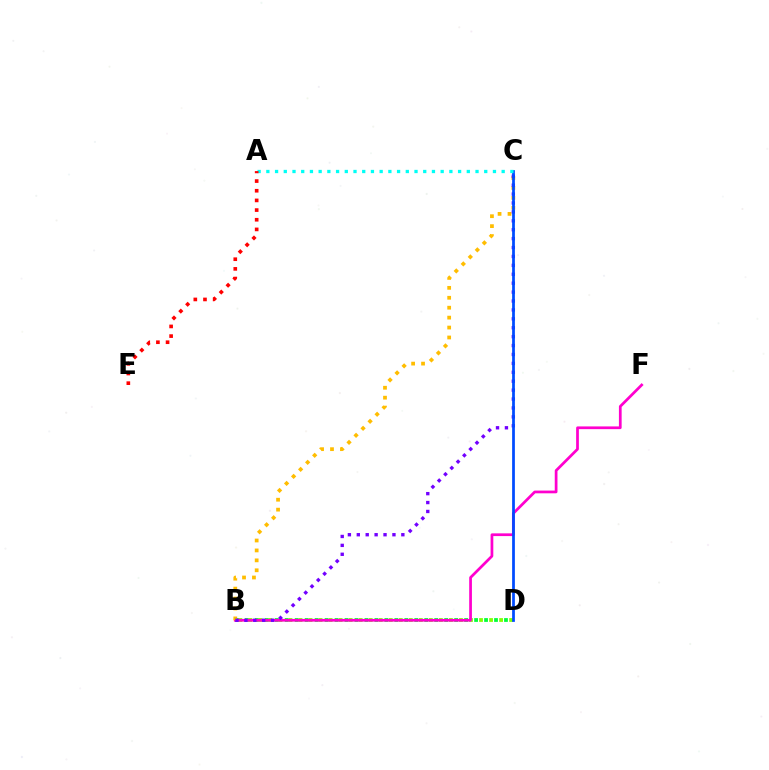{('B', 'D'): [{'color': '#00ff39', 'line_style': 'dotted', 'thickness': 2.71}, {'color': '#84ff00', 'line_style': 'dotted', 'thickness': 2.72}], ('B', 'F'): [{'color': '#ff00cf', 'line_style': 'solid', 'thickness': 1.97}], ('B', 'C'): [{'color': '#ffbd00', 'line_style': 'dotted', 'thickness': 2.7}, {'color': '#7200ff', 'line_style': 'dotted', 'thickness': 2.42}], ('C', 'D'): [{'color': '#004bff', 'line_style': 'solid', 'thickness': 1.98}], ('A', 'C'): [{'color': '#00fff6', 'line_style': 'dotted', 'thickness': 2.37}], ('A', 'E'): [{'color': '#ff0000', 'line_style': 'dotted', 'thickness': 2.63}]}